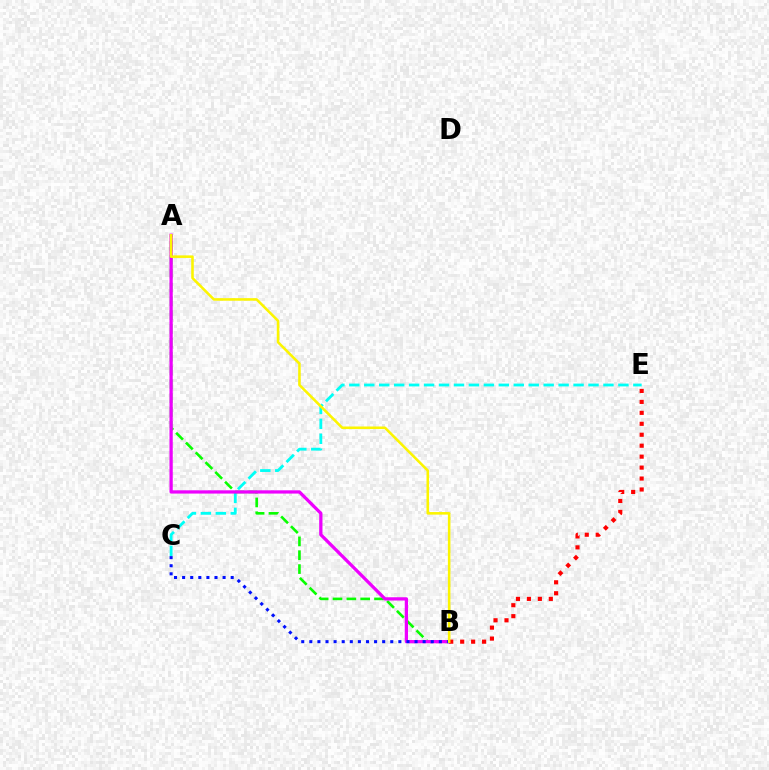{('C', 'E'): [{'color': '#00fff6', 'line_style': 'dashed', 'thickness': 2.03}], ('A', 'B'): [{'color': '#08ff00', 'line_style': 'dashed', 'thickness': 1.88}, {'color': '#ee00ff', 'line_style': 'solid', 'thickness': 2.35}, {'color': '#fcf500', 'line_style': 'solid', 'thickness': 1.85}], ('B', 'E'): [{'color': '#ff0000', 'line_style': 'dotted', 'thickness': 2.98}], ('B', 'C'): [{'color': '#0010ff', 'line_style': 'dotted', 'thickness': 2.2}]}